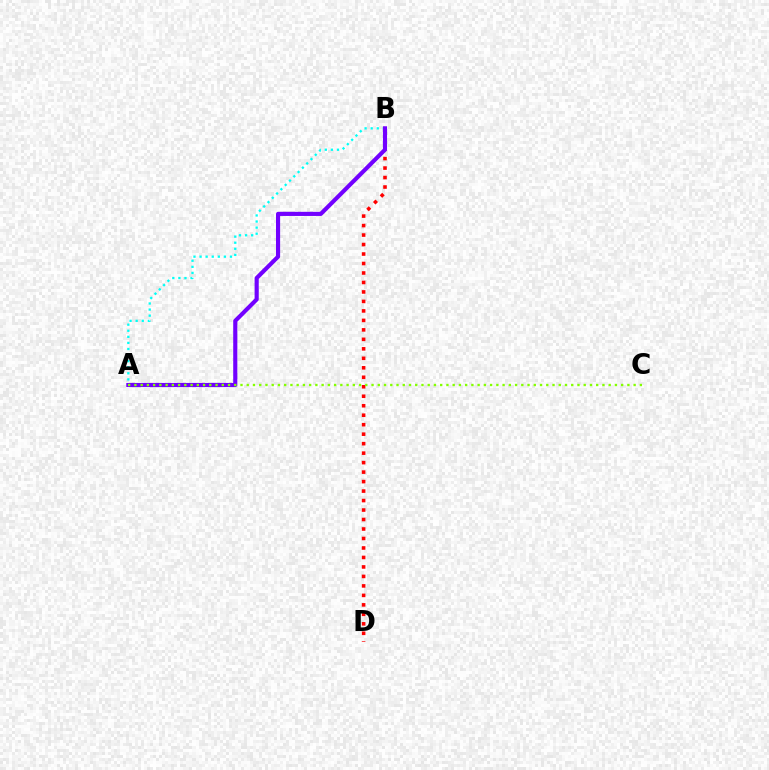{('B', 'D'): [{'color': '#ff0000', 'line_style': 'dotted', 'thickness': 2.58}], ('A', 'B'): [{'color': '#00fff6', 'line_style': 'dotted', 'thickness': 1.65}, {'color': '#7200ff', 'line_style': 'solid', 'thickness': 2.98}], ('A', 'C'): [{'color': '#84ff00', 'line_style': 'dotted', 'thickness': 1.7}]}